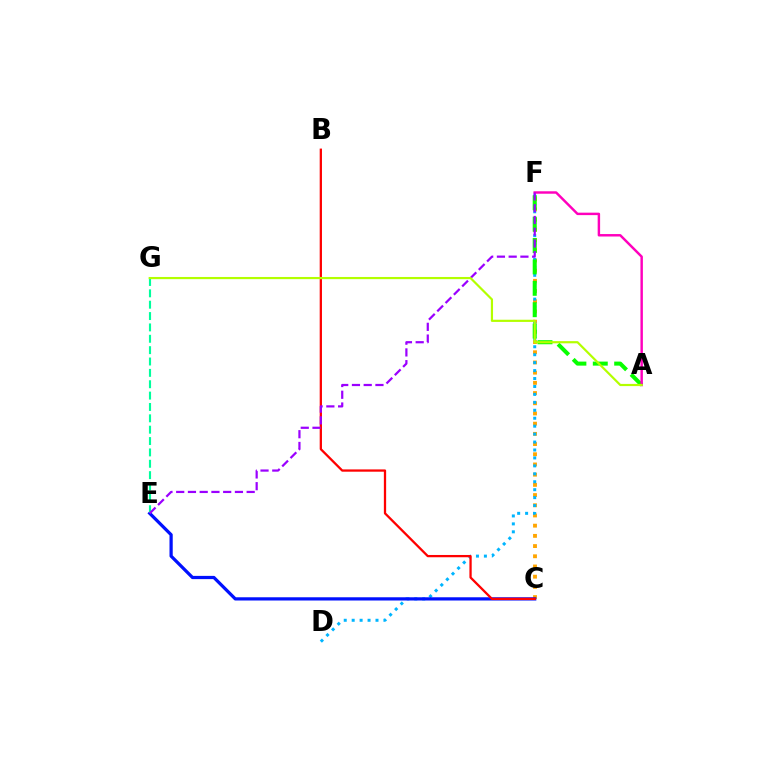{('C', 'F'): [{'color': '#ffa500', 'line_style': 'dotted', 'thickness': 2.77}], ('D', 'F'): [{'color': '#00b5ff', 'line_style': 'dotted', 'thickness': 2.16}], ('C', 'E'): [{'color': '#0010ff', 'line_style': 'solid', 'thickness': 2.33}], ('E', 'G'): [{'color': '#00ff9d', 'line_style': 'dashed', 'thickness': 1.54}], ('A', 'F'): [{'color': '#08ff00', 'line_style': 'dashed', 'thickness': 2.91}, {'color': '#ff00bd', 'line_style': 'solid', 'thickness': 1.76}], ('B', 'C'): [{'color': '#ff0000', 'line_style': 'solid', 'thickness': 1.64}], ('E', 'F'): [{'color': '#9b00ff', 'line_style': 'dashed', 'thickness': 1.6}], ('A', 'G'): [{'color': '#b3ff00', 'line_style': 'solid', 'thickness': 1.57}]}